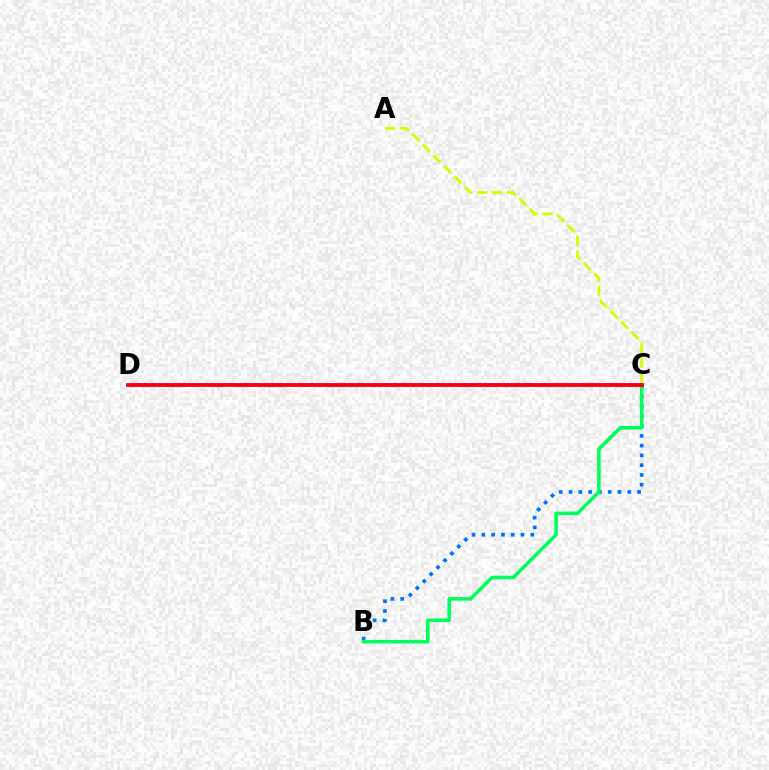{('B', 'C'): [{'color': '#0074ff', 'line_style': 'dotted', 'thickness': 2.66}, {'color': '#00ff5c', 'line_style': 'solid', 'thickness': 2.54}], ('A', 'C'): [{'color': '#d1ff00', 'line_style': 'dashed', 'thickness': 2.01}], ('C', 'D'): [{'color': '#b900ff', 'line_style': 'solid', 'thickness': 2.52}, {'color': '#ff0000', 'line_style': 'solid', 'thickness': 2.56}]}